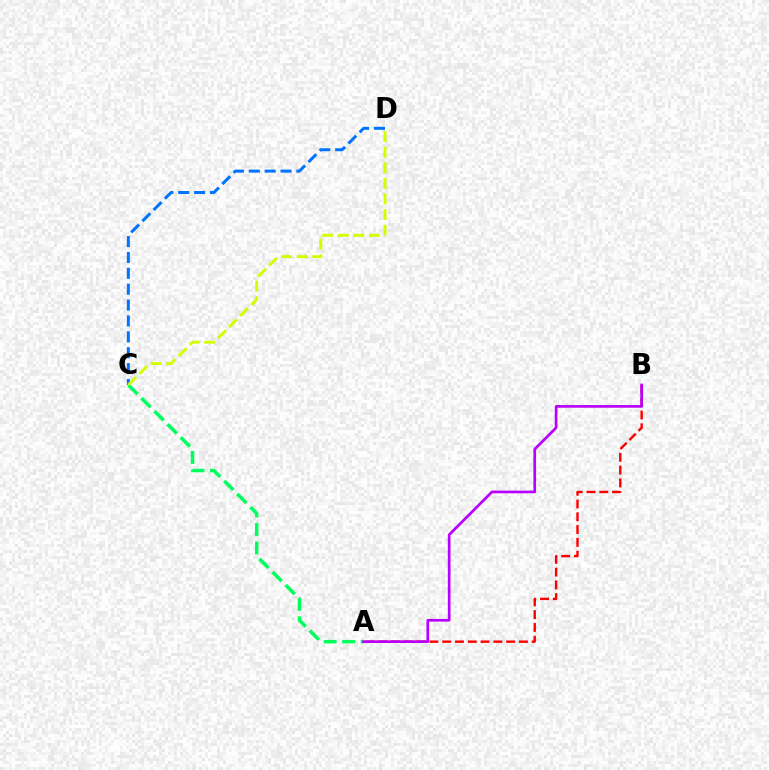{('A', 'B'): [{'color': '#ff0000', 'line_style': 'dashed', 'thickness': 1.74}, {'color': '#b900ff', 'line_style': 'solid', 'thickness': 1.93}], ('C', 'D'): [{'color': '#0074ff', 'line_style': 'dashed', 'thickness': 2.16}, {'color': '#d1ff00', 'line_style': 'dashed', 'thickness': 2.12}], ('A', 'C'): [{'color': '#00ff5c', 'line_style': 'dashed', 'thickness': 2.52}]}